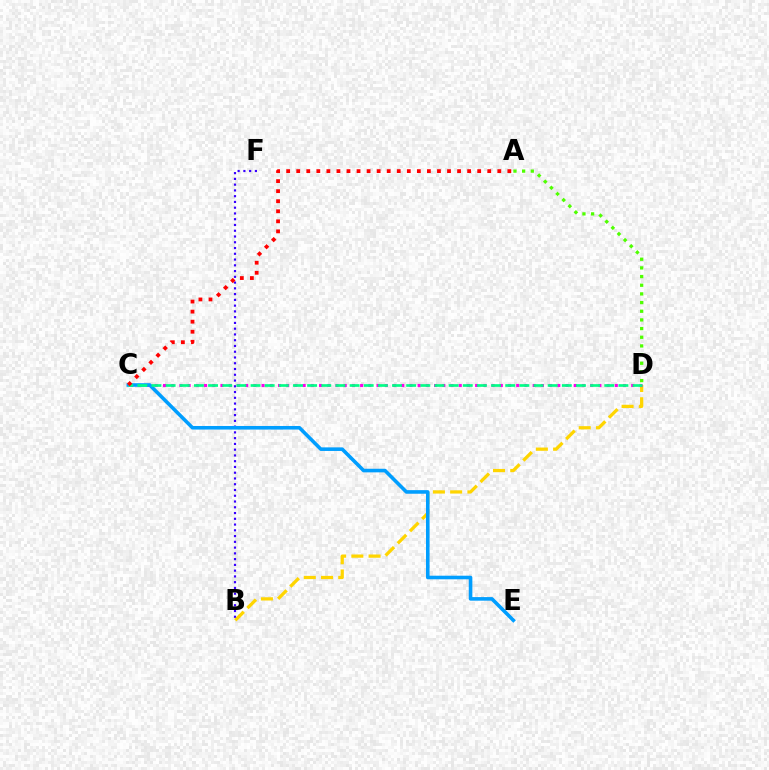{('B', 'D'): [{'color': '#ffd500', 'line_style': 'dashed', 'thickness': 2.34}], ('C', 'D'): [{'color': '#ff00ed', 'line_style': 'dotted', 'thickness': 2.23}, {'color': '#00ff86', 'line_style': 'dashed', 'thickness': 1.92}], ('B', 'F'): [{'color': '#3700ff', 'line_style': 'dotted', 'thickness': 1.57}], ('A', 'D'): [{'color': '#4fff00', 'line_style': 'dotted', 'thickness': 2.36}], ('C', 'E'): [{'color': '#009eff', 'line_style': 'solid', 'thickness': 2.58}], ('A', 'C'): [{'color': '#ff0000', 'line_style': 'dotted', 'thickness': 2.73}]}